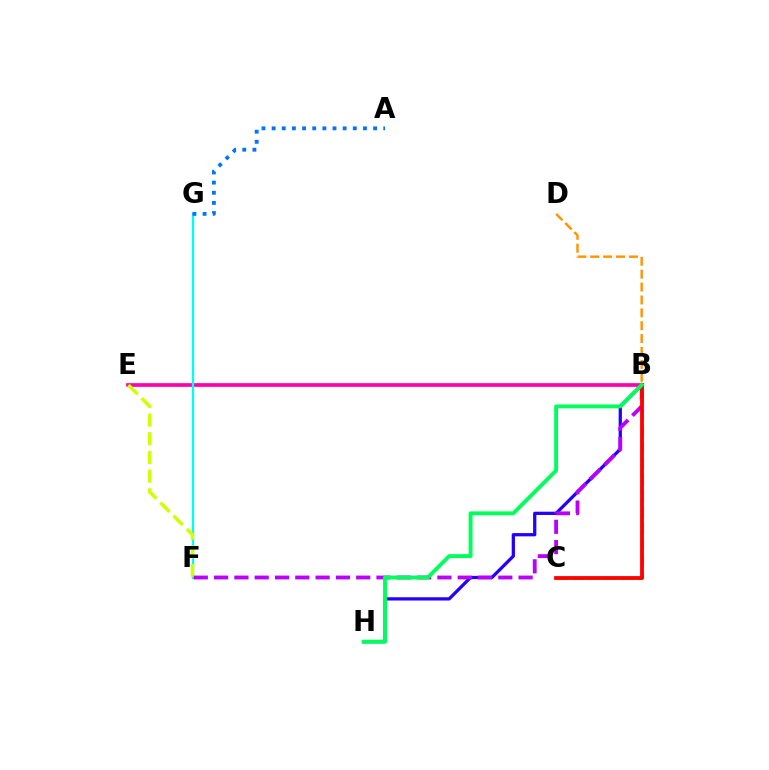{('B', 'E'): [{'color': '#ff00ac', 'line_style': 'solid', 'thickness': 2.67}], ('F', 'G'): [{'color': '#00fff6', 'line_style': 'solid', 'thickness': 1.64}], ('B', 'C'): [{'color': '#3dff00', 'line_style': 'dashed', 'thickness': 2.21}, {'color': '#ff0000', 'line_style': 'solid', 'thickness': 2.73}], ('E', 'F'): [{'color': '#d1ff00', 'line_style': 'dashed', 'thickness': 2.54}], ('B', 'H'): [{'color': '#2500ff', 'line_style': 'solid', 'thickness': 2.35}, {'color': '#00ff5c', 'line_style': 'solid', 'thickness': 2.8}], ('B', 'F'): [{'color': '#b900ff', 'line_style': 'dashed', 'thickness': 2.76}], ('B', 'D'): [{'color': '#ff9400', 'line_style': 'dashed', 'thickness': 1.75}], ('A', 'G'): [{'color': '#0074ff', 'line_style': 'dotted', 'thickness': 2.76}]}